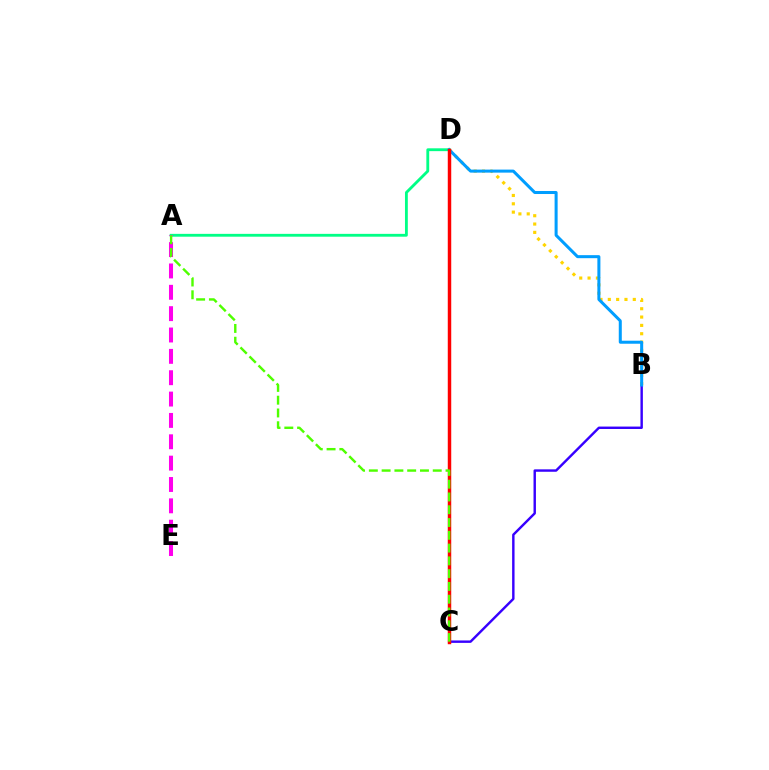{('A', 'D'): [{'color': '#00ff86', 'line_style': 'solid', 'thickness': 2.04}], ('B', 'C'): [{'color': '#3700ff', 'line_style': 'solid', 'thickness': 1.74}], ('B', 'D'): [{'color': '#ffd500', 'line_style': 'dotted', 'thickness': 2.26}, {'color': '#009eff', 'line_style': 'solid', 'thickness': 2.18}], ('A', 'E'): [{'color': '#ff00ed', 'line_style': 'dashed', 'thickness': 2.9}], ('C', 'D'): [{'color': '#ff0000', 'line_style': 'solid', 'thickness': 2.49}], ('A', 'C'): [{'color': '#4fff00', 'line_style': 'dashed', 'thickness': 1.74}]}